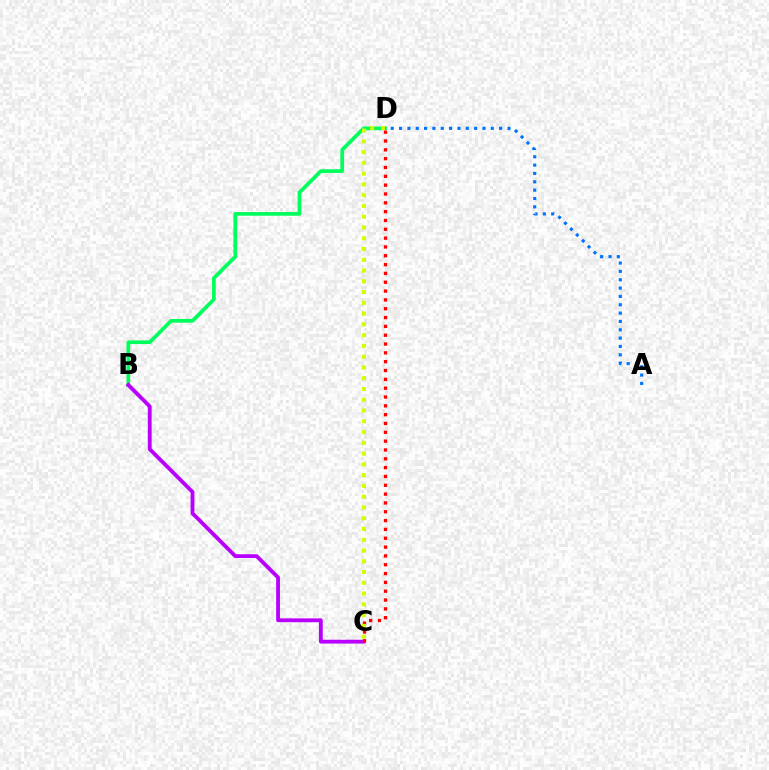{('B', 'D'): [{'color': '#00ff5c', 'line_style': 'solid', 'thickness': 2.67}], ('A', 'D'): [{'color': '#0074ff', 'line_style': 'dotted', 'thickness': 2.27}], ('B', 'C'): [{'color': '#b900ff', 'line_style': 'solid', 'thickness': 2.75}], ('C', 'D'): [{'color': '#ff0000', 'line_style': 'dotted', 'thickness': 2.4}, {'color': '#d1ff00', 'line_style': 'dotted', 'thickness': 2.93}]}